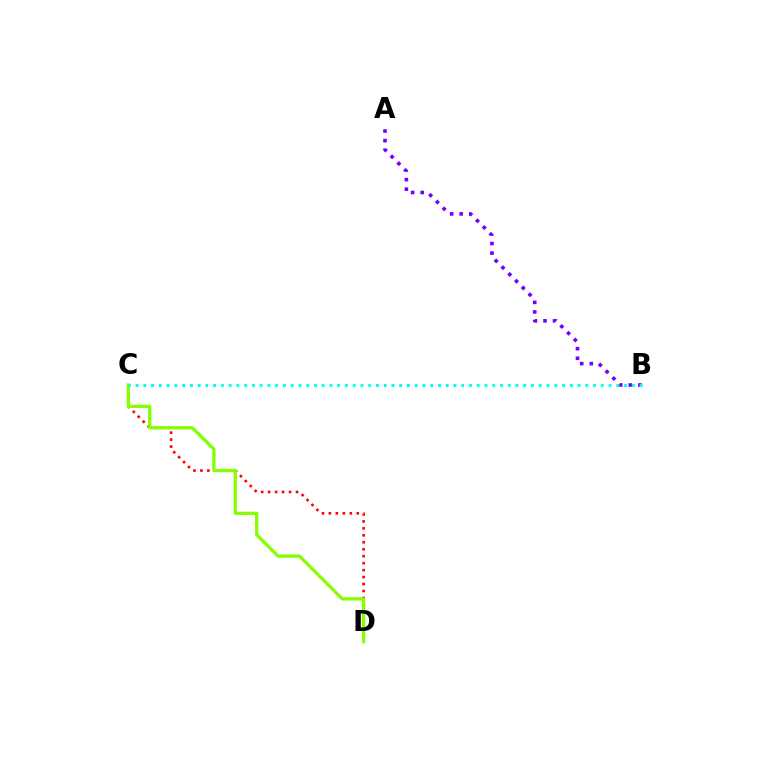{('C', 'D'): [{'color': '#ff0000', 'line_style': 'dotted', 'thickness': 1.89}, {'color': '#84ff00', 'line_style': 'solid', 'thickness': 2.35}], ('A', 'B'): [{'color': '#7200ff', 'line_style': 'dotted', 'thickness': 2.6}], ('B', 'C'): [{'color': '#00fff6', 'line_style': 'dotted', 'thickness': 2.11}]}